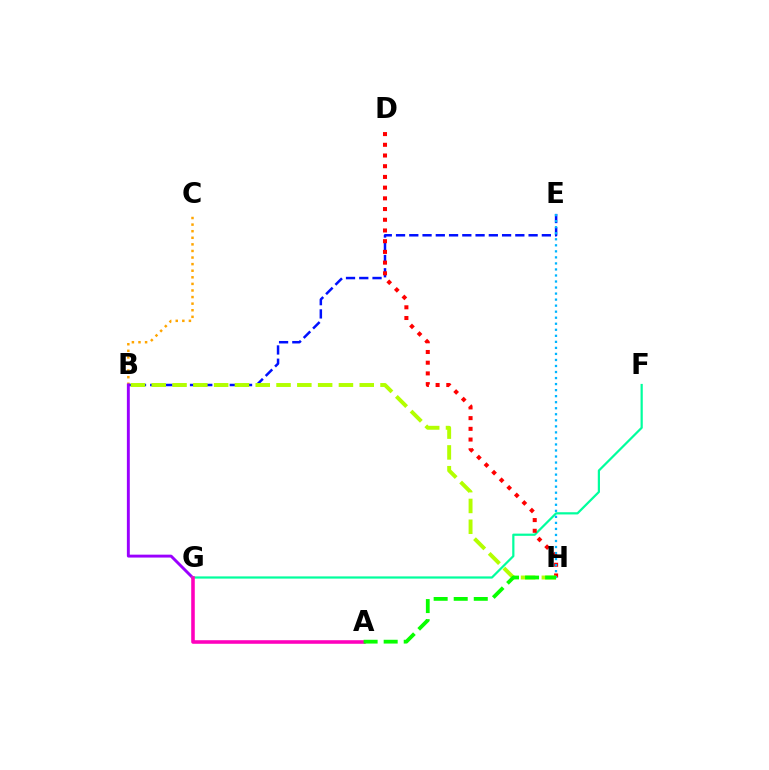{('B', 'C'): [{'color': '#ffa500', 'line_style': 'dotted', 'thickness': 1.79}], ('B', 'E'): [{'color': '#0010ff', 'line_style': 'dashed', 'thickness': 1.8}], ('B', 'G'): [{'color': '#9b00ff', 'line_style': 'solid', 'thickness': 2.1}], ('F', 'G'): [{'color': '#00ff9d', 'line_style': 'solid', 'thickness': 1.59}], ('D', 'H'): [{'color': '#ff0000', 'line_style': 'dotted', 'thickness': 2.91}], ('E', 'H'): [{'color': '#00b5ff', 'line_style': 'dotted', 'thickness': 1.64}], ('A', 'G'): [{'color': '#ff00bd', 'line_style': 'solid', 'thickness': 2.57}], ('B', 'H'): [{'color': '#b3ff00', 'line_style': 'dashed', 'thickness': 2.83}], ('A', 'H'): [{'color': '#08ff00', 'line_style': 'dashed', 'thickness': 2.72}]}